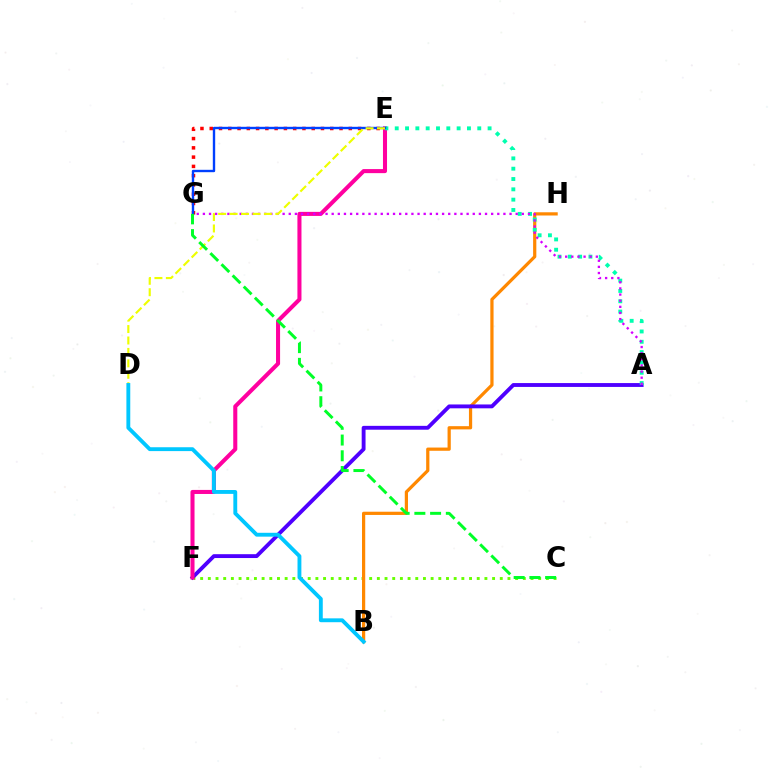{('C', 'F'): [{'color': '#66ff00', 'line_style': 'dotted', 'thickness': 2.09}], ('B', 'H'): [{'color': '#ff8800', 'line_style': 'solid', 'thickness': 2.32}], ('A', 'F'): [{'color': '#4f00ff', 'line_style': 'solid', 'thickness': 2.78}], ('E', 'F'): [{'color': '#ff00a0', 'line_style': 'solid', 'thickness': 2.92}], ('A', 'E'): [{'color': '#00ffaf', 'line_style': 'dotted', 'thickness': 2.8}], ('E', 'G'): [{'color': '#ff0000', 'line_style': 'dotted', 'thickness': 2.52}, {'color': '#003fff', 'line_style': 'solid', 'thickness': 1.72}], ('A', 'G'): [{'color': '#d600ff', 'line_style': 'dotted', 'thickness': 1.67}], ('D', 'E'): [{'color': '#eeff00', 'line_style': 'dashed', 'thickness': 1.55}], ('C', 'G'): [{'color': '#00ff27', 'line_style': 'dashed', 'thickness': 2.14}], ('B', 'D'): [{'color': '#00c7ff', 'line_style': 'solid', 'thickness': 2.78}]}